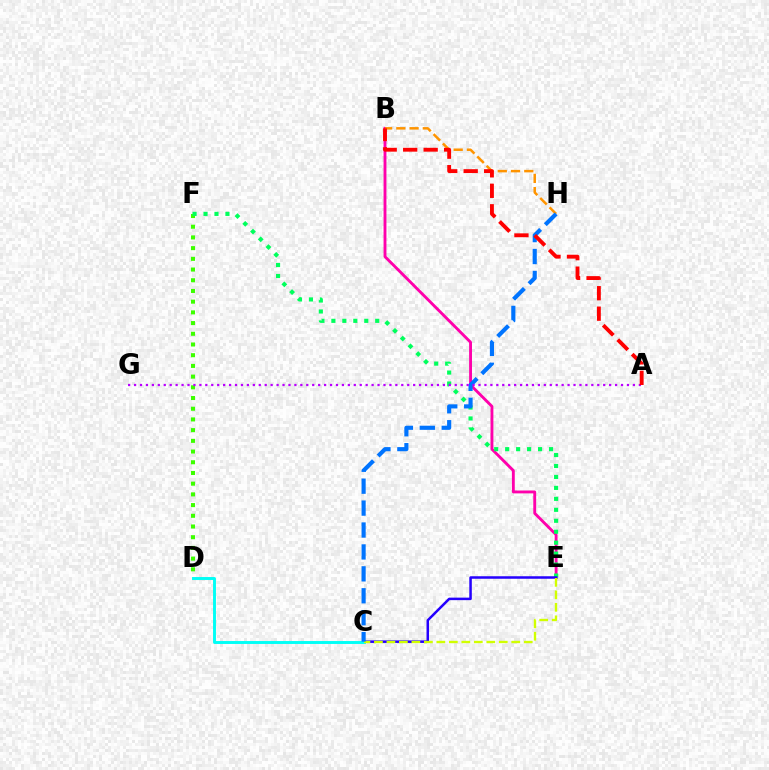{('D', 'F'): [{'color': '#3dff00', 'line_style': 'dotted', 'thickness': 2.91}], ('B', 'E'): [{'color': '#ff00ac', 'line_style': 'solid', 'thickness': 2.06}], ('B', 'H'): [{'color': '#ff9400', 'line_style': 'dashed', 'thickness': 1.8}], ('E', 'F'): [{'color': '#00ff5c', 'line_style': 'dotted', 'thickness': 2.98}], ('C', 'E'): [{'color': '#2500ff', 'line_style': 'solid', 'thickness': 1.81}, {'color': '#d1ff00', 'line_style': 'dashed', 'thickness': 1.7}], ('C', 'D'): [{'color': '#00fff6', 'line_style': 'solid', 'thickness': 2.1}], ('C', 'H'): [{'color': '#0074ff', 'line_style': 'dashed', 'thickness': 2.98}], ('A', 'G'): [{'color': '#b900ff', 'line_style': 'dotted', 'thickness': 1.61}], ('A', 'B'): [{'color': '#ff0000', 'line_style': 'dashed', 'thickness': 2.78}]}